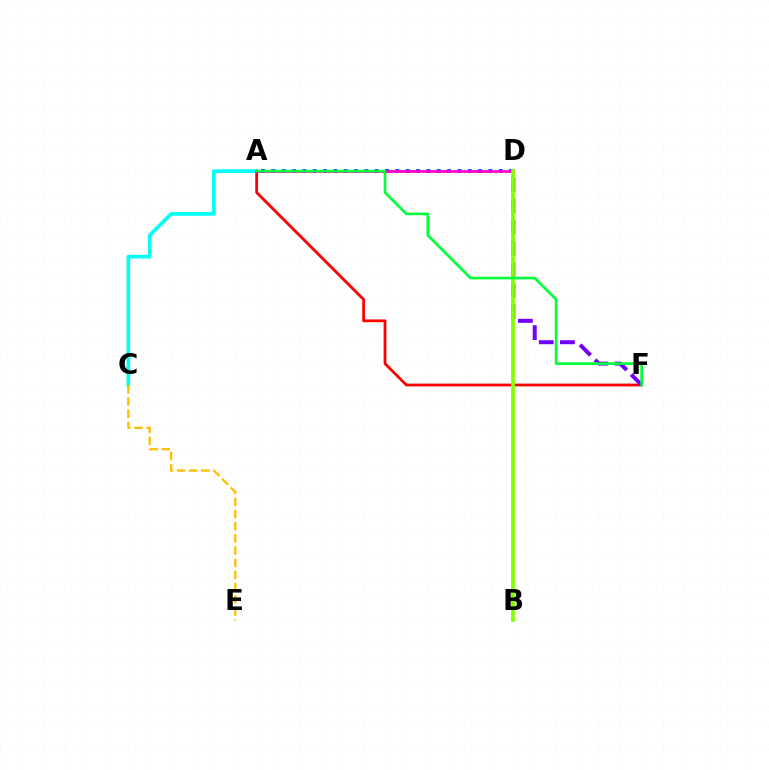{('A', 'C'): [{'color': '#00fff6', 'line_style': 'solid', 'thickness': 2.65}], ('A', 'D'): [{'color': '#004bff', 'line_style': 'dotted', 'thickness': 2.81}, {'color': '#ff00cf', 'line_style': 'solid', 'thickness': 2.04}], ('A', 'F'): [{'color': '#ff0000', 'line_style': 'solid', 'thickness': 2.01}, {'color': '#00ff39', 'line_style': 'solid', 'thickness': 1.91}], ('D', 'F'): [{'color': '#7200ff', 'line_style': 'dashed', 'thickness': 2.87}], ('C', 'E'): [{'color': '#ffbd00', 'line_style': 'dashed', 'thickness': 1.65}], ('B', 'D'): [{'color': '#84ff00', 'line_style': 'solid', 'thickness': 2.69}]}